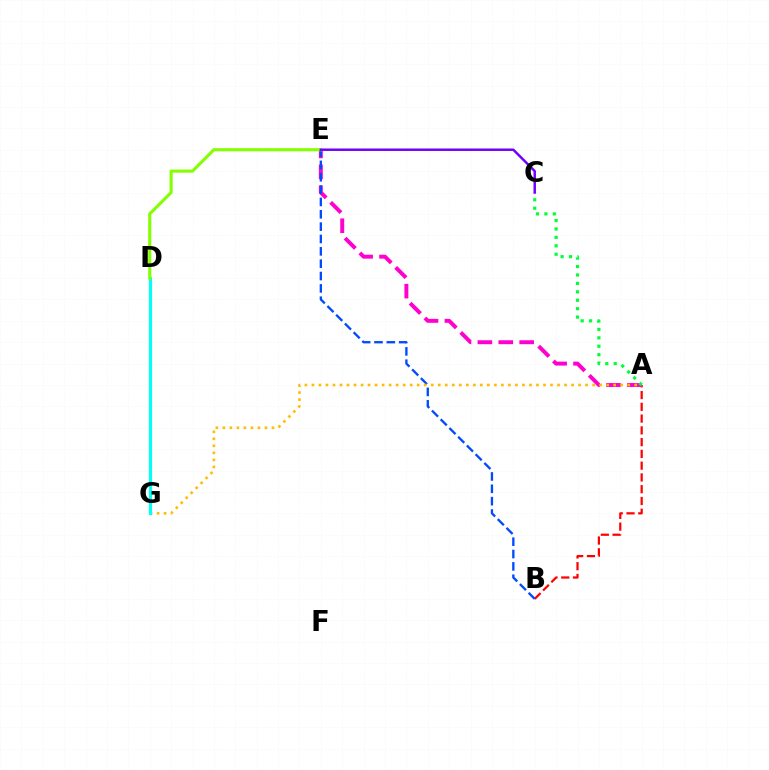{('A', 'B'): [{'color': '#ff0000', 'line_style': 'dashed', 'thickness': 1.6}], ('A', 'E'): [{'color': '#ff00cf', 'line_style': 'dashed', 'thickness': 2.84}], ('B', 'E'): [{'color': '#004bff', 'line_style': 'dashed', 'thickness': 1.68}], ('A', 'G'): [{'color': '#ffbd00', 'line_style': 'dotted', 'thickness': 1.91}], ('D', 'G'): [{'color': '#00fff6', 'line_style': 'solid', 'thickness': 2.27}], ('A', 'C'): [{'color': '#00ff39', 'line_style': 'dotted', 'thickness': 2.29}], ('D', 'E'): [{'color': '#84ff00', 'line_style': 'solid', 'thickness': 2.23}], ('C', 'E'): [{'color': '#7200ff', 'line_style': 'solid', 'thickness': 1.78}]}